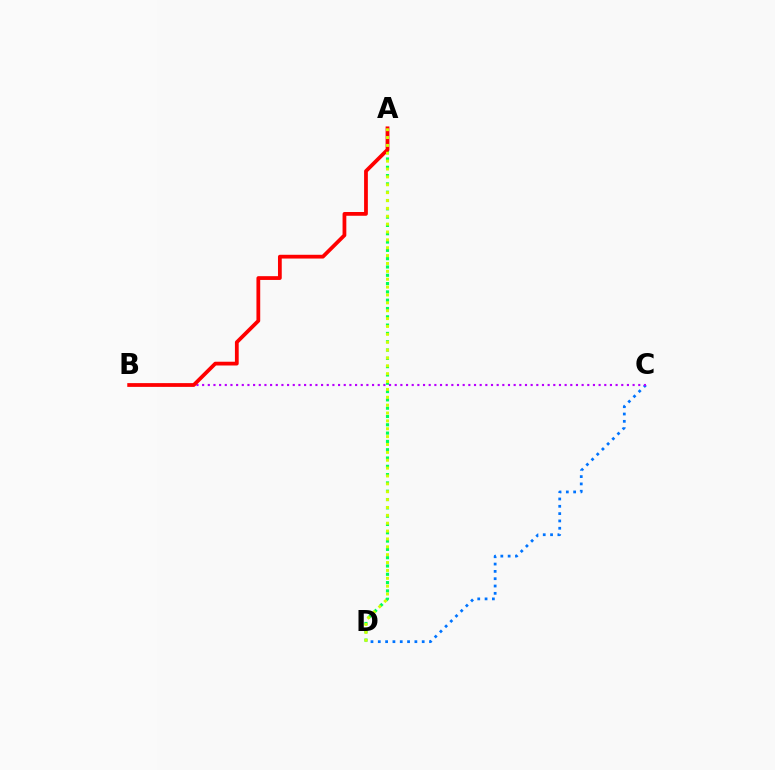{('C', 'D'): [{'color': '#0074ff', 'line_style': 'dotted', 'thickness': 1.99}], ('A', 'D'): [{'color': '#00ff5c', 'line_style': 'dotted', 'thickness': 2.26}, {'color': '#d1ff00', 'line_style': 'dotted', 'thickness': 2.14}], ('B', 'C'): [{'color': '#b900ff', 'line_style': 'dotted', 'thickness': 1.54}], ('A', 'B'): [{'color': '#ff0000', 'line_style': 'solid', 'thickness': 2.71}]}